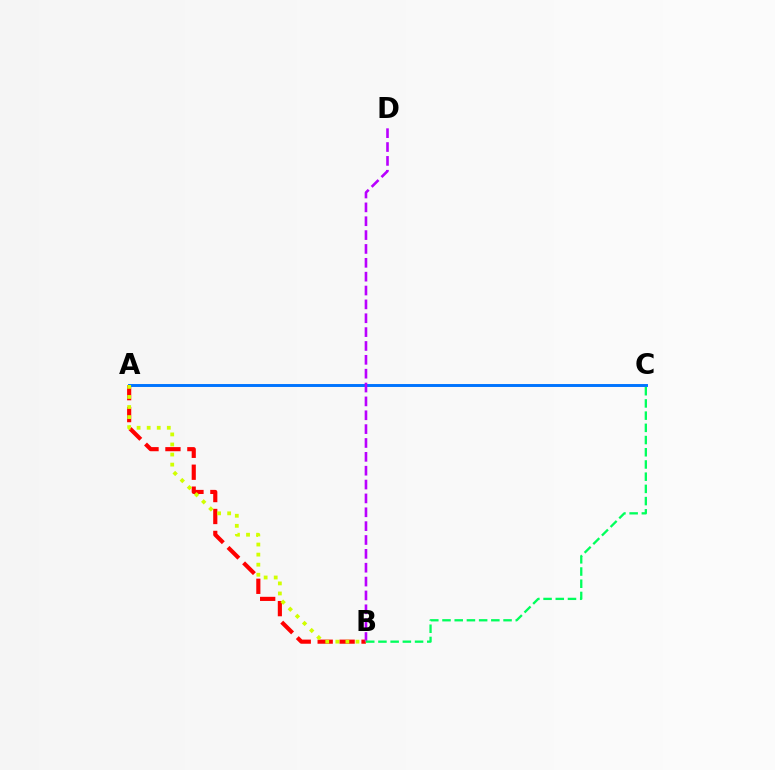{('A', 'B'): [{'color': '#ff0000', 'line_style': 'dashed', 'thickness': 2.98}, {'color': '#d1ff00', 'line_style': 'dotted', 'thickness': 2.73}], ('A', 'C'): [{'color': '#0074ff', 'line_style': 'solid', 'thickness': 2.11}], ('B', 'D'): [{'color': '#b900ff', 'line_style': 'dashed', 'thickness': 1.88}], ('B', 'C'): [{'color': '#00ff5c', 'line_style': 'dashed', 'thickness': 1.66}]}